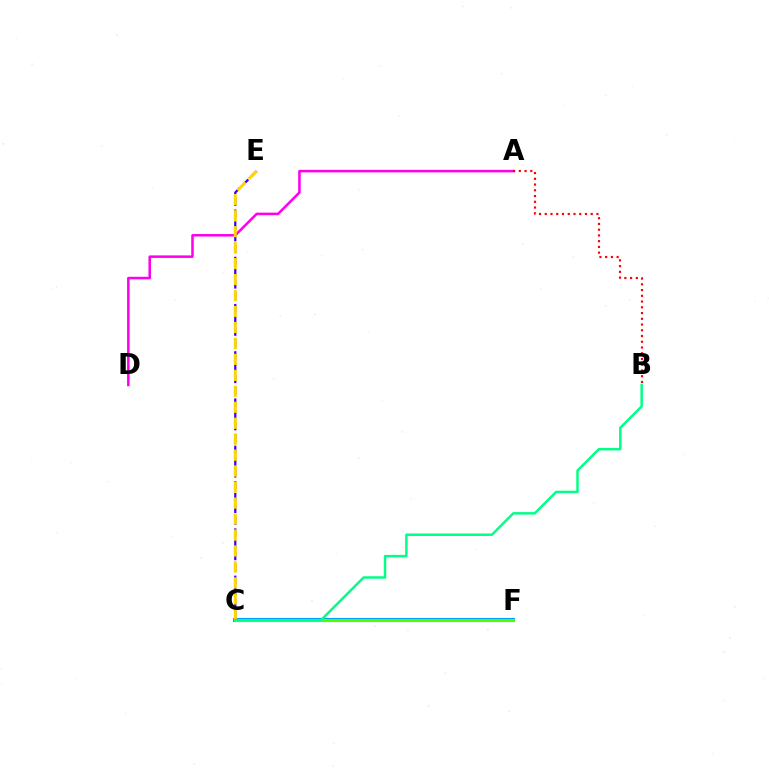{('A', 'D'): [{'color': '#ff00ed', 'line_style': 'solid', 'thickness': 1.82}], ('C', 'F'): [{'color': '#009eff', 'line_style': 'solid', 'thickness': 2.95}, {'color': '#4fff00', 'line_style': 'solid', 'thickness': 2.2}], ('A', 'B'): [{'color': '#ff0000', 'line_style': 'dotted', 'thickness': 1.56}], ('C', 'E'): [{'color': '#3700ff', 'line_style': 'dashed', 'thickness': 1.6}, {'color': '#ffd500', 'line_style': 'dashed', 'thickness': 2.17}], ('B', 'C'): [{'color': '#00ff86', 'line_style': 'solid', 'thickness': 1.78}]}